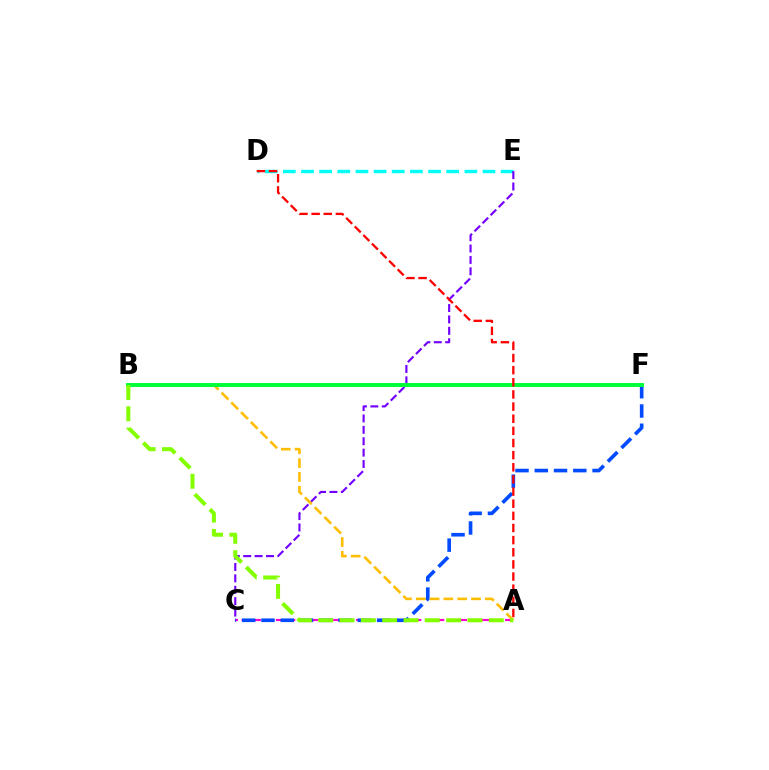{('A', 'C'): [{'color': '#ff00cf', 'line_style': 'dashed', 'thickness': 1.56}], ('C', 'F'): [{'color': '#004bff', 'line_style': 'dashed', 'thickness': 2.62}], ('D', 'E'): [{'color': '#00fff6', 'line_style': 'dashed', 'thickness': 2.47}], ('C', 'E'): [{'color': '#7200ff', 'line_style': 'dashed', 'thickness': 1.55}], ('A', 'B'): [{'color': '#ffbd00', 'line_style': 'dashed', 'thickness': 1.87}, {'color': '#84ff00', 'line_style': 'dashed', 'thickness': 2.9}], ('B', 'F'): [{'color': '#00ff39', 'line_style': 'solid', 'thickness': 2.85}], ('A', 'D'): [{'color': '#ff0000', 'line_style': 'dashed', 'thickness': 1.65}]}